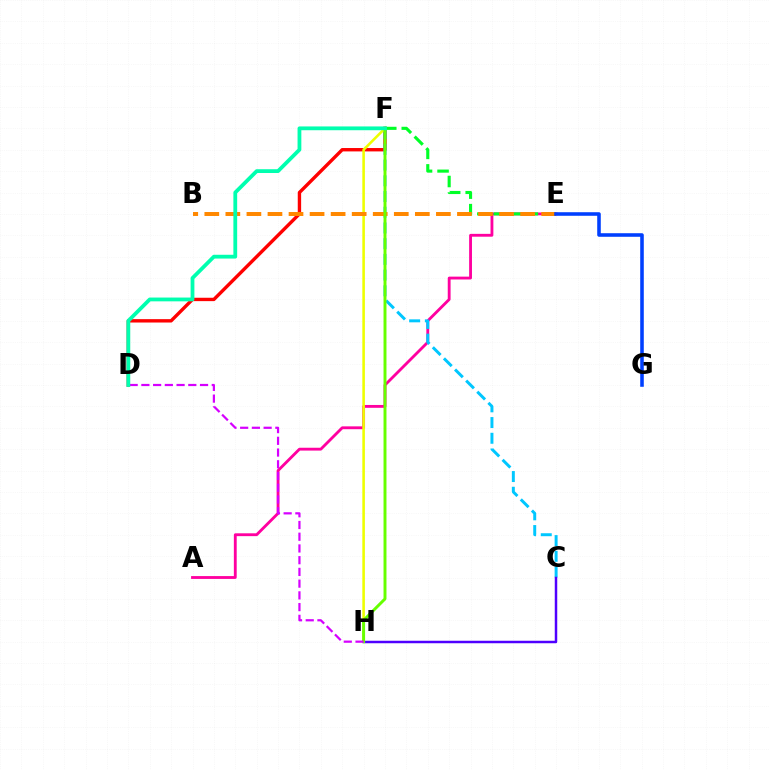{('A', 'E'): [{'color': '#ff00a0', 'line_style': 'solid', 'thickness': 2.05}], ('D', 'F'): [{'color': '#ff0000', 'line_style': 'solid', 'thickness': 2.43}, {'color': '#00ffaf', 'line_style': 'solid', 'thickness': 2.73}], ('C', 'F'): [{'color': '#00c7ff', 'line_style': 'dashed', 'thickness': 2.13}], ('C', 'H'): [{'color': '#4f00ff', 'line_style': 'solid', 'thickness': 1.79}], ('F', 'H'): [{'color': '#eeff00', 'line_style': 'solid', 'thickness': 1.86}, {'color': '#66ff00', 'line_style': 'solid', 'thickness': 2.12}], ('E', 'F'): [{'color': '#00ff27', 'line_style': 'dashed', 'thickness': 2.24}], ('B', 'E'): [{'color': '#ff8800', 'line_style': 'dashed', 'thickness': 2.86}], ('E', 'G'): [{'color': '#003fff', 'line_style': 'solid', 'thickness': 2.57}], ('D', 'H'): [{'color': '#d600ff', 'line_style': 'dashed', 'thickness': 1.59}]}